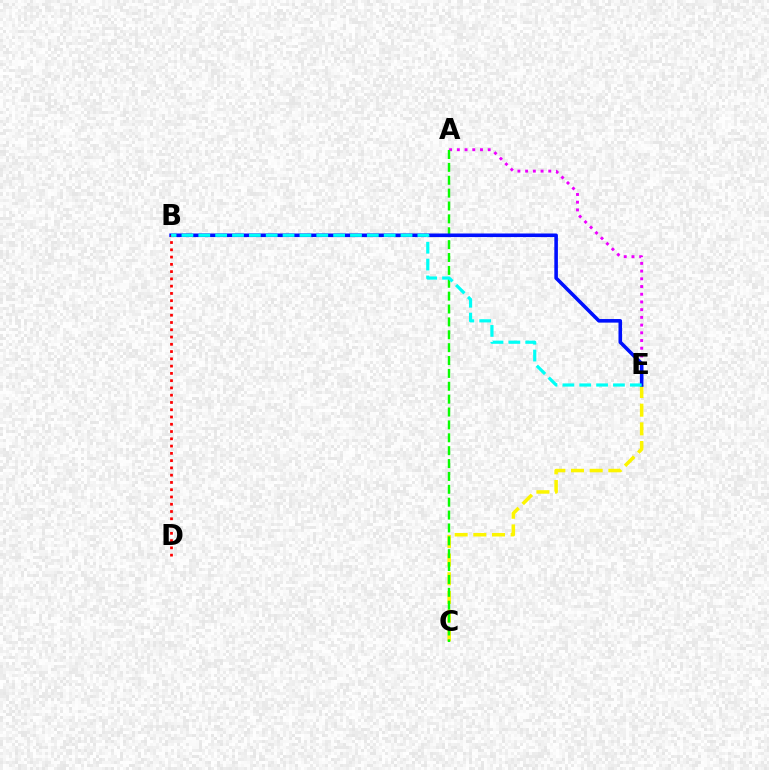{('C', 'E'): [{'color': '#fcf500', 'line_style': 'dashed', 'thickness': 2.54}], ('A', 'E'): [{'color': '#ee00ff', 'line_style': 'dotted', 'thickness': 2.1}], ('A', 'C'): [{'color': '#08ff00', 'line_style': 'dashed', 'thickness': 1.75}], ('B', 'E'): [{'color': '#0010ff', 'line_style': 'solid', 'thickness': 2.58}, {'color': '#00fff6', 'line_style': 'dashed', 'thickness': 2.29}], ('B', 'D'): [{'color': '#ff0000', 'line_style': 'dotted', 'thickness': 1.98}]}